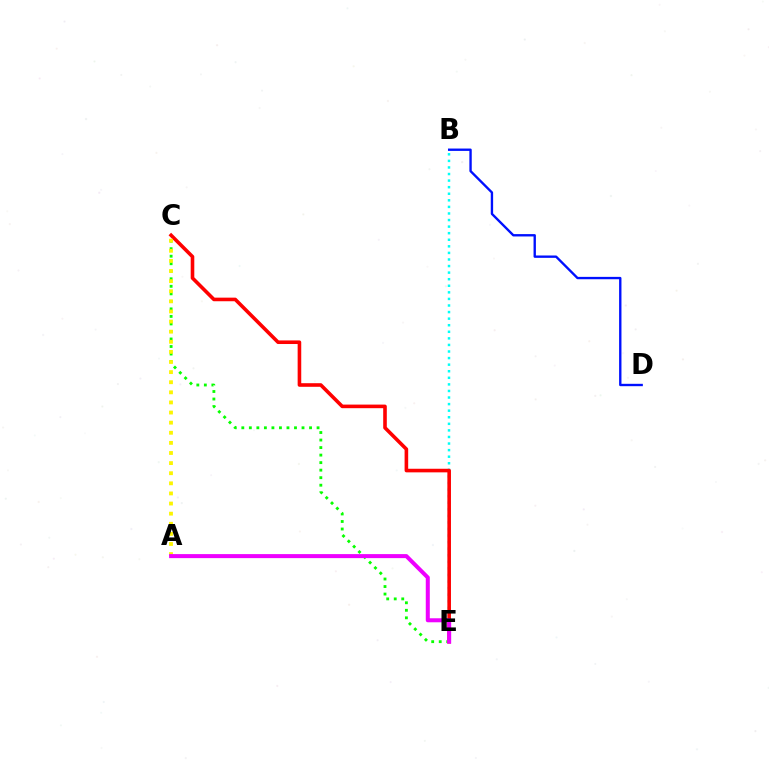{('C', 'E'): [{'color': '#08ff00', 'line_style': 'dotted', 'thickness': 2.04}, {'color': '#ff0000', 'line_style': 'solid', 'thickness': 2.59}], ('B', 'E'): [{'color': '#00fff6', 'line_style': 'dotted', 'thickness': 1.79}], ('A', 'C'): [{'color': '#fcf500', 'line_style': 'dotted', 'thickness': 2.75}], ('A', 'E'): [{'color': '#ee00ff', 'line_style': 'solid', 'thickness': 2.89}], ('B', 'D'): [{'color': '#0010ff', 'line_style': 'solid', 'thickness': 1.7}]}